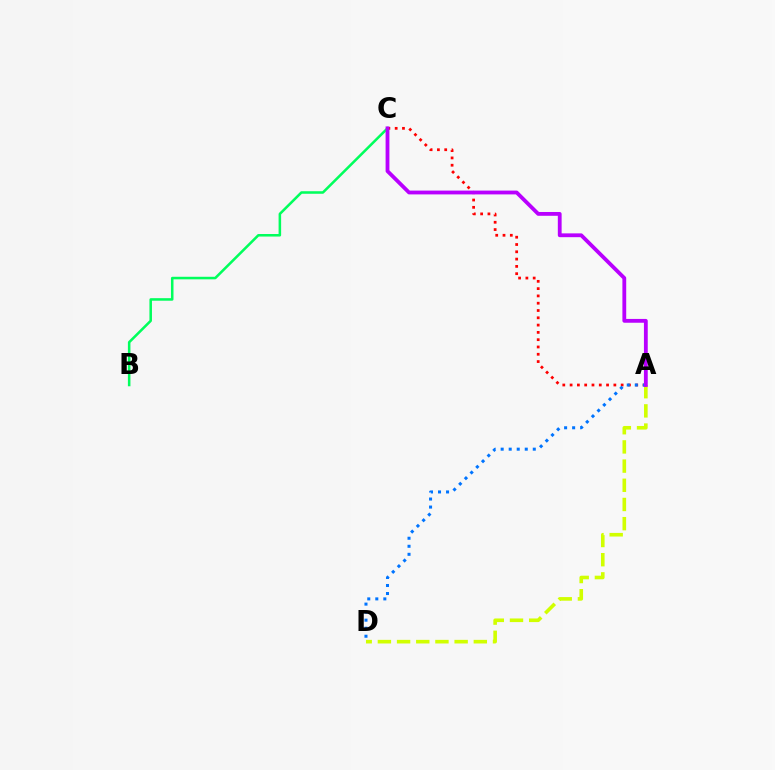{('A', 'C'): [{'color': '#ff0000', 'line_style': 'dotted', 'thickness': 1.98}, {'color': '#b900ff', 'line_style': 'solid', 'thickness': 2.74}], ('A', 'D'): [{'color': '#d1ff00', 'line_style': 'dashed', 'thickness': 2.61}, {'color': '#0074ff', 'line_style': 'dotted', 'thickness': 2.18}], ('B', 'C'): [{'color': '#00ff5c', 'line_style': 'solid', 'thickness': 1.83}]}